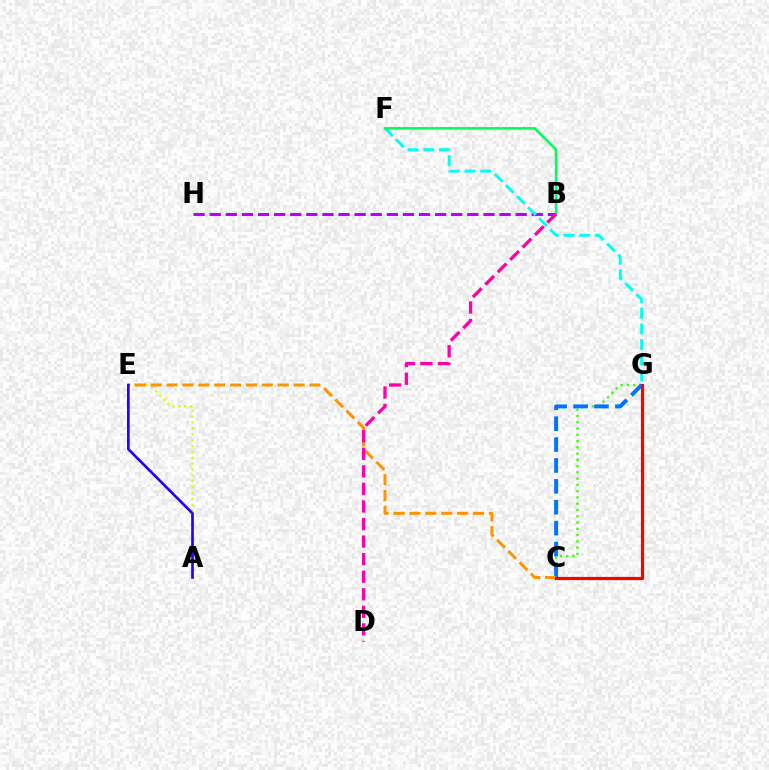{('A', 'E'): [{'color': '#d1ff00', 'line_style': 'dotted', 'thickness': 1.6}, {'color': '#2500ff', 'line_style': 'solid', 'thickness': 1.92}], ('B', 'H'): [{'color': '#b900ff', 'line_style': 'dashed', 'thickness': 2.19}], ('C', 'G'): [{'color': '#3dff00', 'line_style': 'dotted', 'thickness': 1.7}, {'color': '#0074ff', 'line_style': 'dashed', 'thickness': 2.84}, {'color': '#ff0000', 'line_style': 'solid', 'thickness': 2.3}], ('C', 'E'): [{'color': '#ff9400', 'line_style': 'dashed', 'thickness': 2.16}], ('F', 'G'): [{'color': '#00fff6', 'line_style': 'dashed', 'thickness': 2.13}], ('B', 'F'): [{'color': '#00ff5c', 'line_style': 'solid', 'thickness': 1.86}], ('B', 'D'): [{'color': '#ff00ac', 'line_style': 'dashed', 'thickness': 2.38}]}